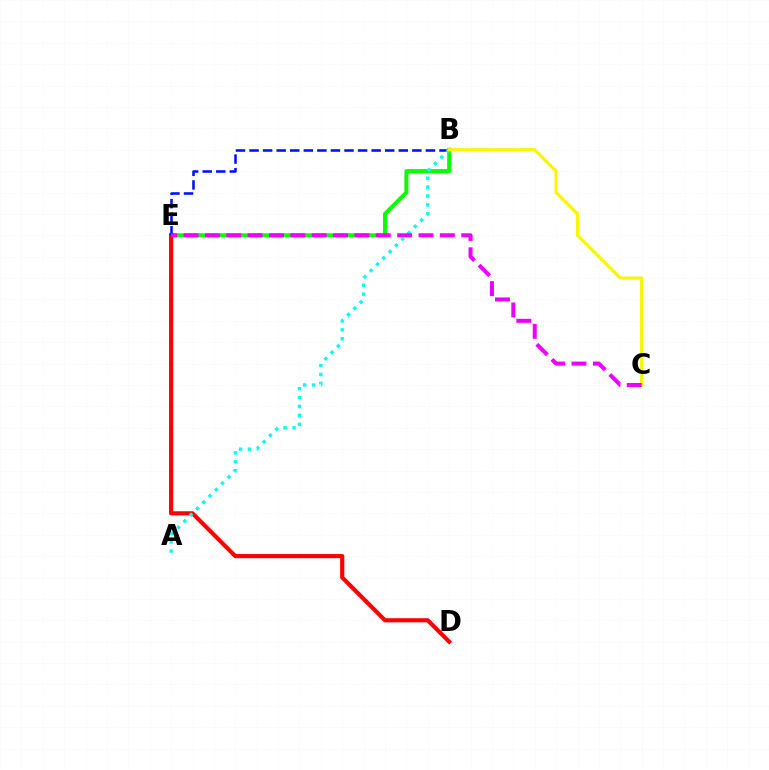{('B', 'E'): [{'color': '#08ff00', 'line_style': 'solid', 'thickness': 2.88}, {'color': '#0010ff', 'line_style': 'dashed', 'thickness': 1.84}], ('D', 'E'): [{'color': '#ff0000', 'line_style': 'solid', 'thickness': 2.99}], ('A', 'B'): [{'color': '#00fff6', 'line_style': 'dotted', 'thickness': 2.42}], ('B', 'C'): [{'color': '#fcf500', 'line_style': 'solid', 'thickness': 2.27}], ('C', 'E'): [{'color': '#ee00ff', 'line_style': 'dashed', 'thickness': 2.9}]}